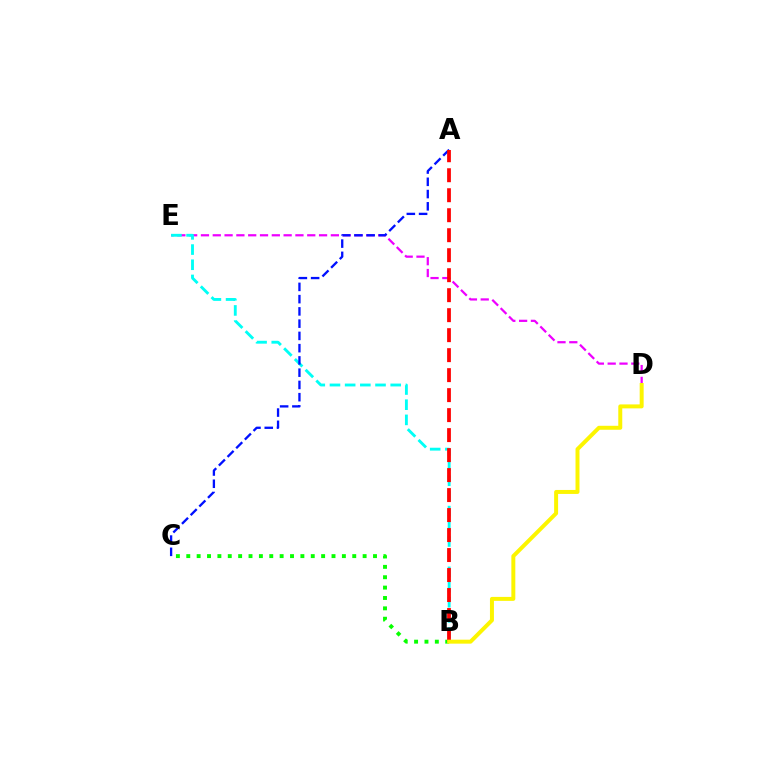{('D', 'E'): [{'color': '#ee00ff', 'line_style': 'dashed', 'thickness': 1.6}], ('B', 'E'): [{'color': '#00fff6', 'line_style': 'dashed', 'thickness': 2.06}], ('B', 'C'): [{'color': '#08ff00', 'line_style': 'dotted', 'thickness': 2.82}], ('A', 'C'): [{'color': '#0010ff', 'line_style': 'dashed', 'thickness': 1.66}], ('A', 'B'): [{'color': '#ff0000', 'line_style': 'dashed', 'thickness': 2.72}], ('B', 'D'): [{'color': '#fcf500', 'line_style': 'solid', 'thickness': 2.86}]}